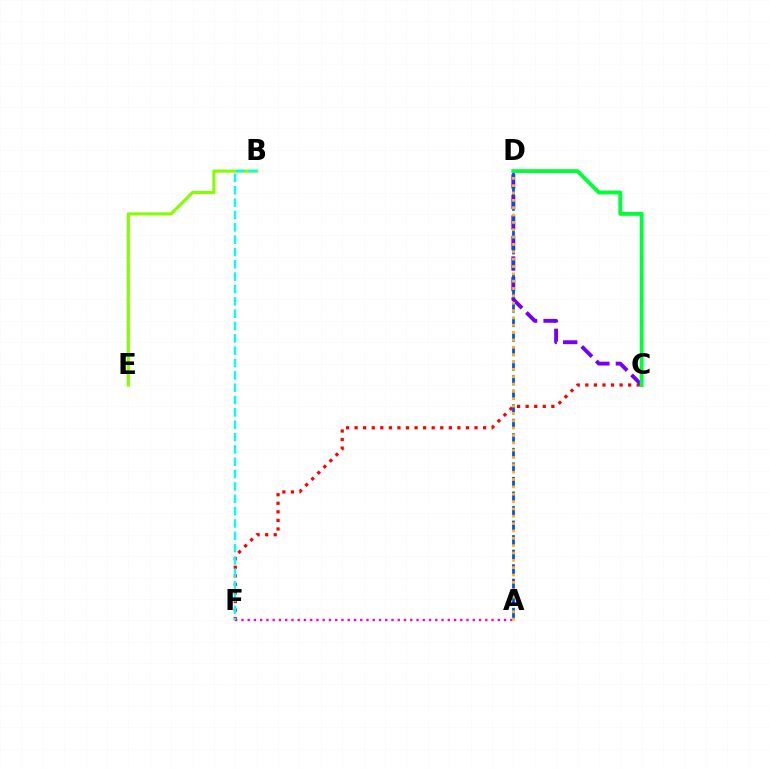{('A', 'F'): [{'color': '#ff00cf', 'line_style': 'dotted', 'thickness': 1.7}], ('C', 'F'): [{'color': '#ff0000', 'line_style': 'dotted', 'thickness': 2.33}], ('C', 'D'): [{'color': '#7200ff', 'line_style': 'dashed', 'thickness': 2.79}, {'color': '#00ff39', 'line_style': 'solid', 'thickness': 2.79}], ('B', 'E'): [{'color': '#84ff00', 'line_style': 'solid', 'thickness': 2.27}], ('A', 'D'): [{'color': '#004bff', 'line_style': 'dashed', 'thickness': 1.98}, {'color': '#ffbd00', 'line_style': 'dotted', 'thickness': 2.0}], ('B', 'F'): [{'color': '#00fff6', 'line_style': 'dashed', 'thickness': 1.68}]}